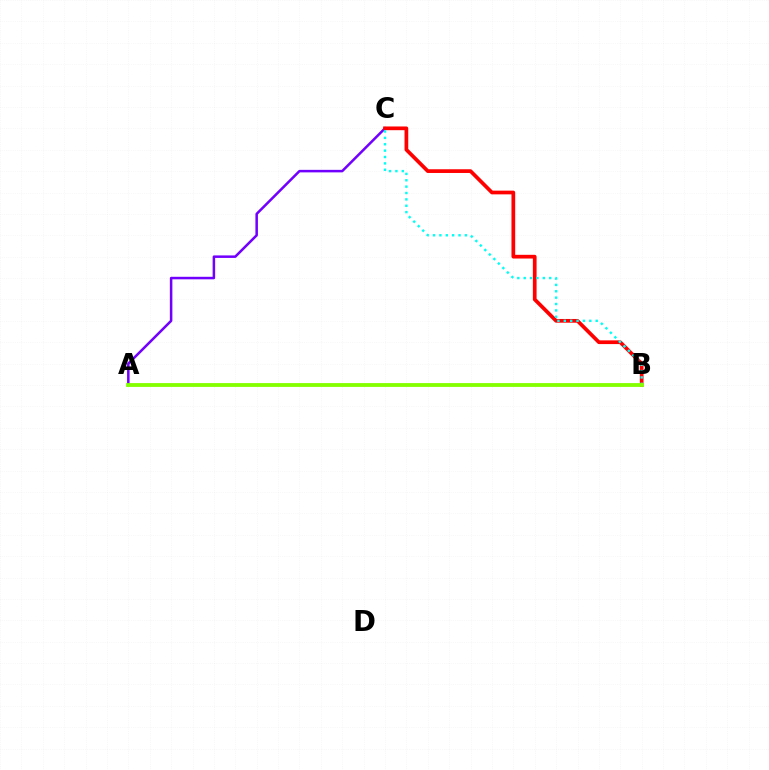{('A', 'C'): [{'color': '#7200ff', 'line_style': 'solid', 'thickness': 1.82}], ('B', 'C'): [{'color': '#ff0000', 'line_style': 'solid', 'thickness': 2.68}, {'color': '#00fff6', 'line_style': 'dotted', 'thickness': 1.73}], ('A', 'B'): [{'color': '#84ff00', 'line_style': 'solid', 'thickness': 2.74}]}